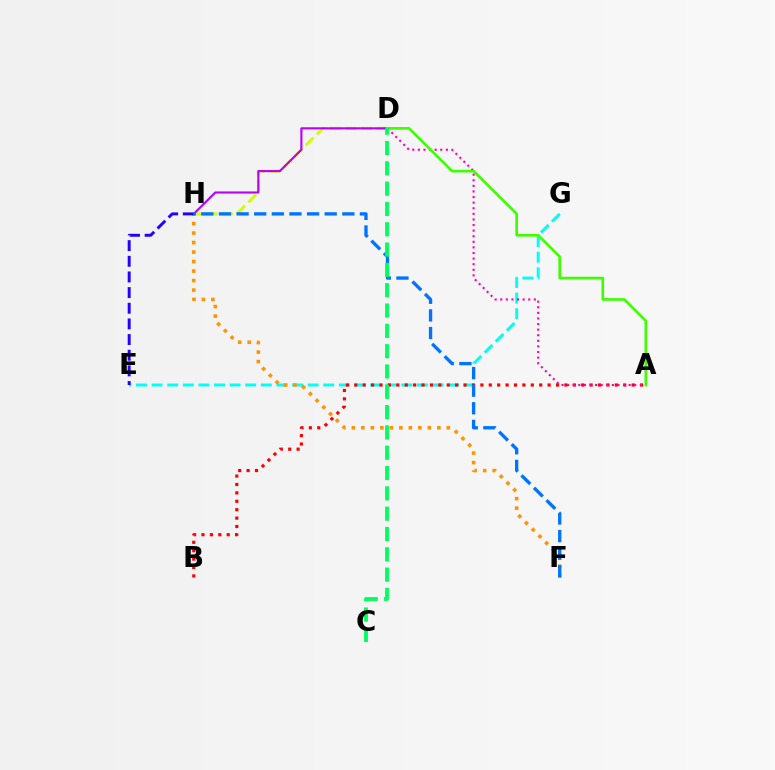{('D', 'H'): [{'color': '#d1ff00', 'line_style': 'dashed', 'thickness': 2.12}, {'color': '#b900ff', 'line_style': 'solid', 'thickness': 1.54}], ('E', 'G'): [{'color': '#00fff6', 'line_style': 'dashed', 'thickness': 2.12}], ('A', 'B'): [{'color': '#ff0000', 'line_style': 'dotted', 'thickness': 2.28}], ('F', 'H'): [{'color': '#ff9400', 'line_style': 'dotted', 'thickness': 2.58}, {'color': '#0074ff', 'line_style': 'dashed', 'thickness': 2.39}], ('A', 'D'): [{'color': '#ff00ac', 'line_style': 'dotted', 'thickness': 1.52}, {'color': '#3dff00', 'line_style': 'solid', 'thickness': 1.91}], ('E', 'H'): [{'color': '#2500ff', 'line_style': 'dashed', 'thickness': 2.13}], ('C', 'D'): [{'color': '#00ff5c', 'line_style': 'dashed', 'thickness': 2.76}]}